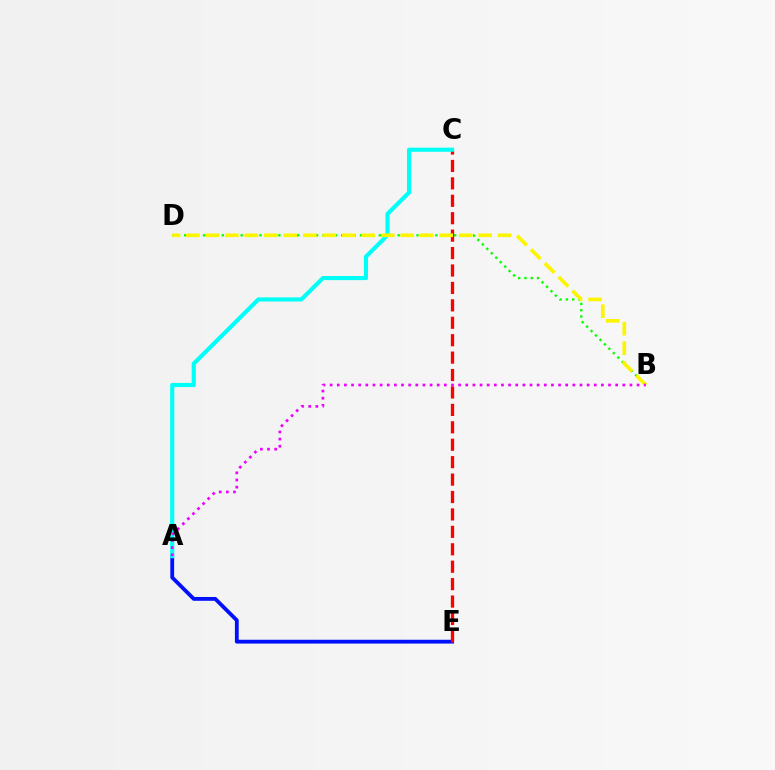{('B', 'D'): [{'color': '#08ff00', 'line_style': 'dotted', 'thickness': 1.71}, {'color': '#fcf500', 'line_style': 'dashed', 'thickness': 2.65}], ('A', 'E'): [{'color': '#0010ff', 'line_style': 'solid', 'thickness': 2.74}], ('C', 'E'): [{'color': '#ff0000', 'line_style': 'dashed', 'thickness': 2.37}], ('A', 'C'): [{'color': '#00fff6', 'line_style': 'solid', 'thickness': 2.97}], ('A', 'B'): [{'color': '#ee00ff', 'line_style': 'dotted', 'thickness': 1.94}]}